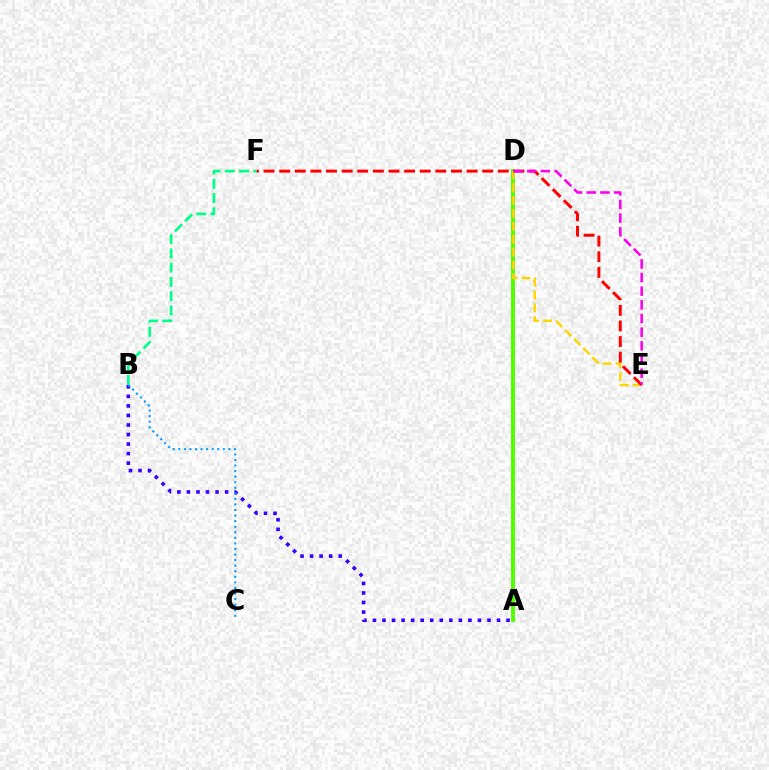{('A', 'B'): [{'color': '#3700ff', 'line_style': 'dotted', 'thickness': 2.59}], ('A', 'D'): [{'color': '#4fff00', 'line_style': 'solid', 'thickness': 2.84}], ('B', 'F'): [{'color': '#00ff86', 'line_style': 'dashed', 'thickness': 1.94}], ('D', 'E'): [{'color': '#ffd500', 'line_style': 'dashed', 'thickness': 1.75}, {'color': '#ff00ed', 'line_style': 'dashed', 'thickness': 1.86}], ('E', 'F'): [{'color': '#ff0000', 'line_style': 'dashed', 'thickness': 2.12}], ('B', 'C'): [{'color': '#009eff', 'line_style': 'dotted', 'thickness': 1.51}]}